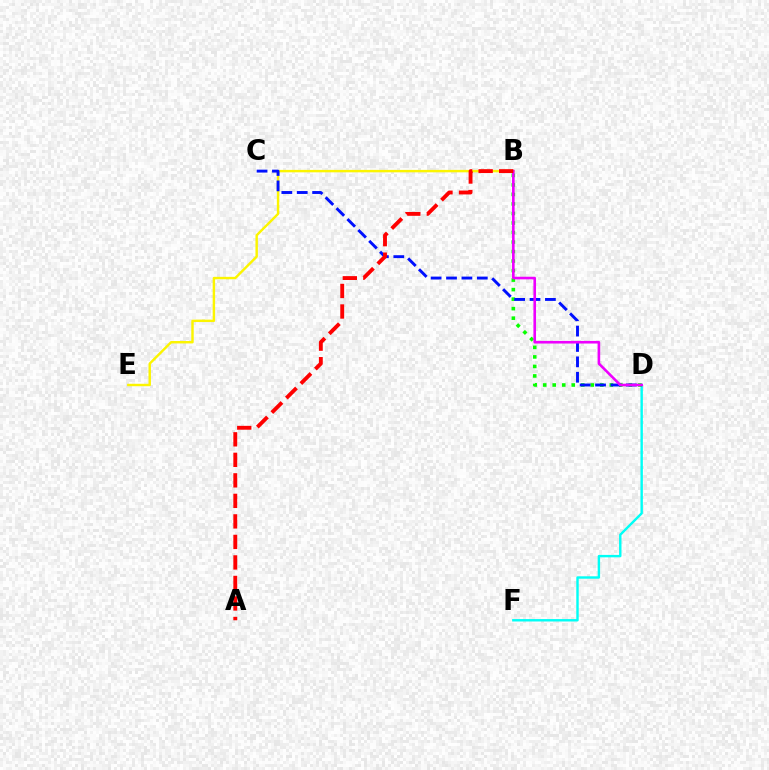{('D', 'F'): [{'color': '#00fff6', 'line_style': 'solid', 'thickness': 1.74}], ('B', 'D'): [{'color': '#08ff00', 'line_style': 'dotted', 'thickness': 2.59}, {'color': '#ee00ff', 'line_style': 'solid', 'thickness': 1.89}], ('B', 'E'): [{'color': '#fcf500', 'line_style': 'solid', 'thickness': 1.76}], ('C', 'D'): [{'color': '#0010ff', 'line_style': 'dashed', 'thickness': 2.09}], ('A', 'B'): [{'color': '#ff0000', 'line_style': 'dashed', 'thickness': 2.79}]}